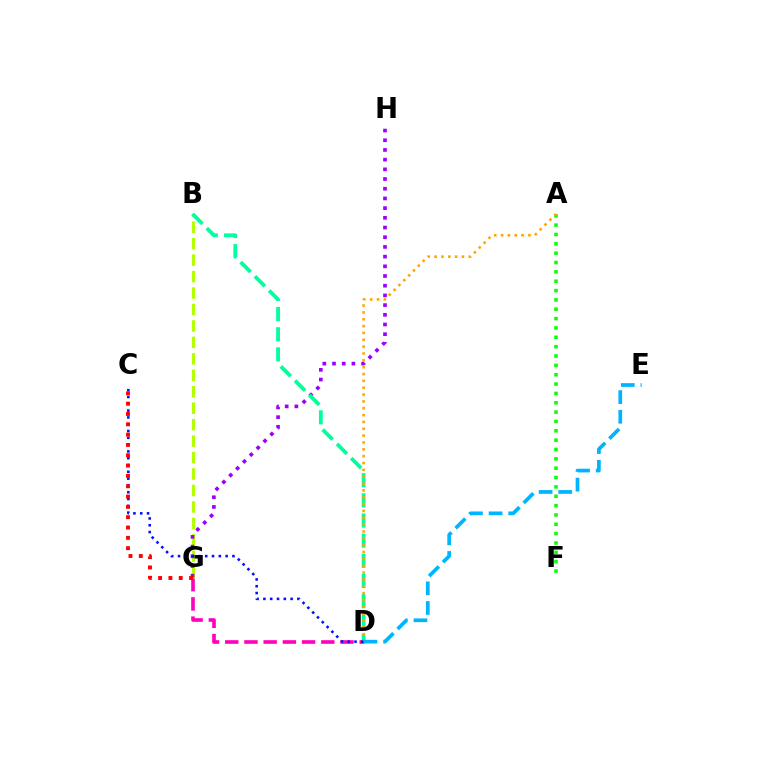{('D', 'G'): [{'color': '#ff00bd', 'line_style': 'dashed', 'thickness': 2.61}], ('B', 'G'): [{'color': '#b3ff00', 'line_style': 'dashed', 'thickness': 2.24}], ('G', 'H'): [{'color': '#9b00ff', 'line_style': 'dotted', 'thickness': 2.63}], ('A', 'F'): [{'color': '#08ff00', 'line_style': 'dotted', 'thickness': 2.54}], ('B', 'D'): [{'color': '#00ff9d', 'line_style': 'dashed', 'thickness': 2.74}], ('A', 'D'): [{'color': '#ffa500', 'line_style': 'dotted', 'thickness': 1.86}], ('C', 'D'): [{'color': '#0010ff', 'line_style': 'dotted', 'thickness': 1.85}], ('D', 'E'): [{'color': '#00b5ff', 'line_style': 'dashed', 'thickness': 2.67}], ('C', 'G'): [{'color': '#ff0000', 'line_style': 'dotted', 'thickness': 2.8}]}